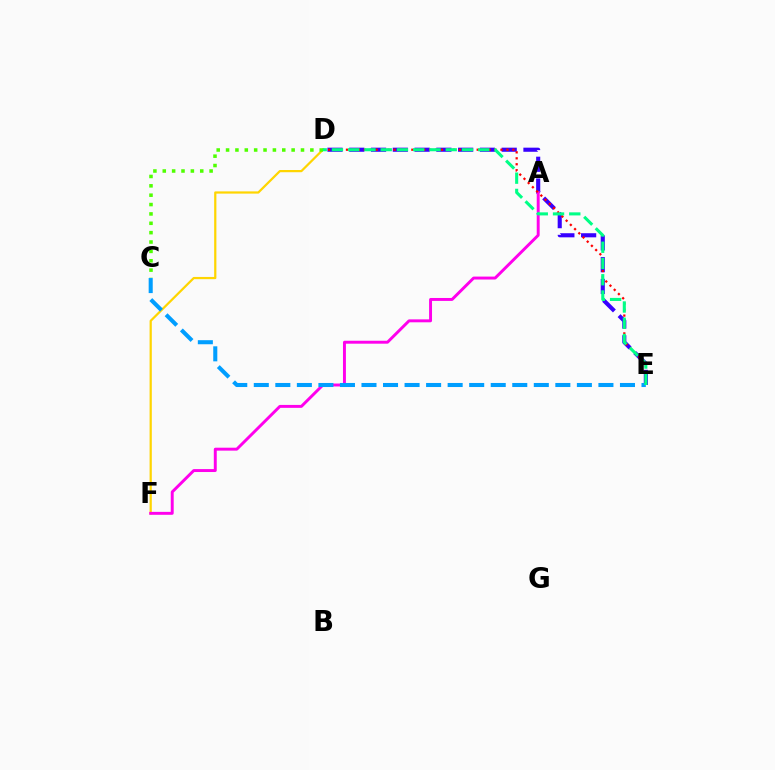{('D', 'F'): [{'color': '#ffd500', 'line_style': 'solid', 'thickness': 1.6}], ('D', 'E'): [{'color': '#3700ff', 'line_style': 'dashed', 'thickness': 2.96}, {'color': '#ff0000', 'line_style': 'dotted', 'thickness': 1.61}, {'color': '#00ff86', 'line_style': 'dashed', 'thickness': 2.21}], ('A', 'F'): [{'color': '#ff00ed', 'line_style': 'solid', 'thickness': 2.11}], ('C', 'E'): [{'color': '#009eff', 'line_style': 'dashed', 'thickness': 2.93}], ('C', 'D'): [{'color': '#4fff00', 'line_style': 'dotted', 'thickness': 2.54}]}